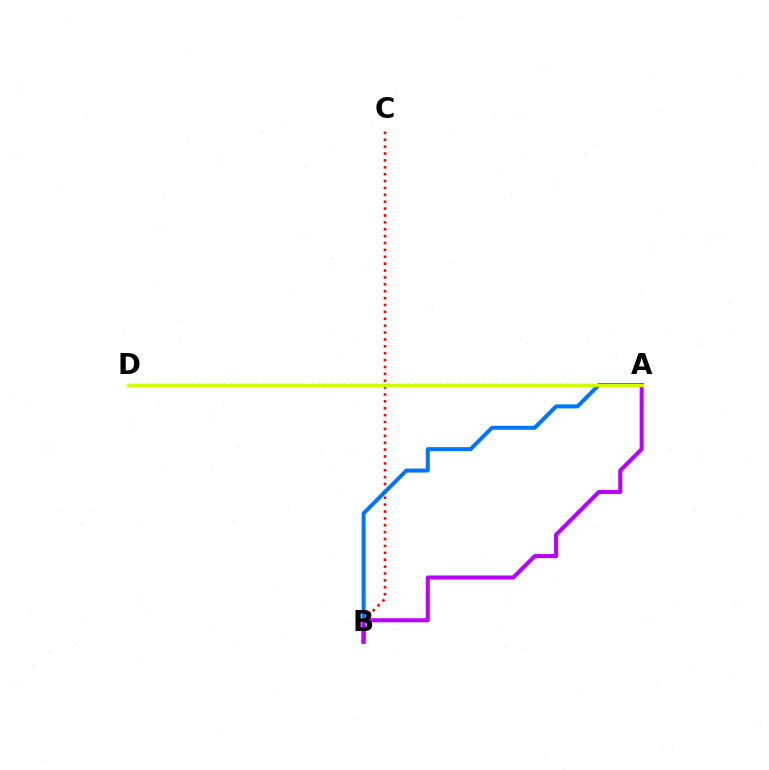{('A', 'D'): [{'color': '#00ff5c', 'line_style': 'dotted', 'thickness': 1.72}, {'color': '#d1ff00', 'line_style': 'solid', 'thickness': 2.43}], ('B', 'C'): [{'color': '#ff0000', 'line_style': 'dotted', 'thickness': 1.87}], ('A', 'B'): [{'color': '#0074ff', 'line_style': 'solid', 'thickness': 2.88}, {'color': '#b900ff', 'line_style': 'solid', 'thickness': 2.93}]}